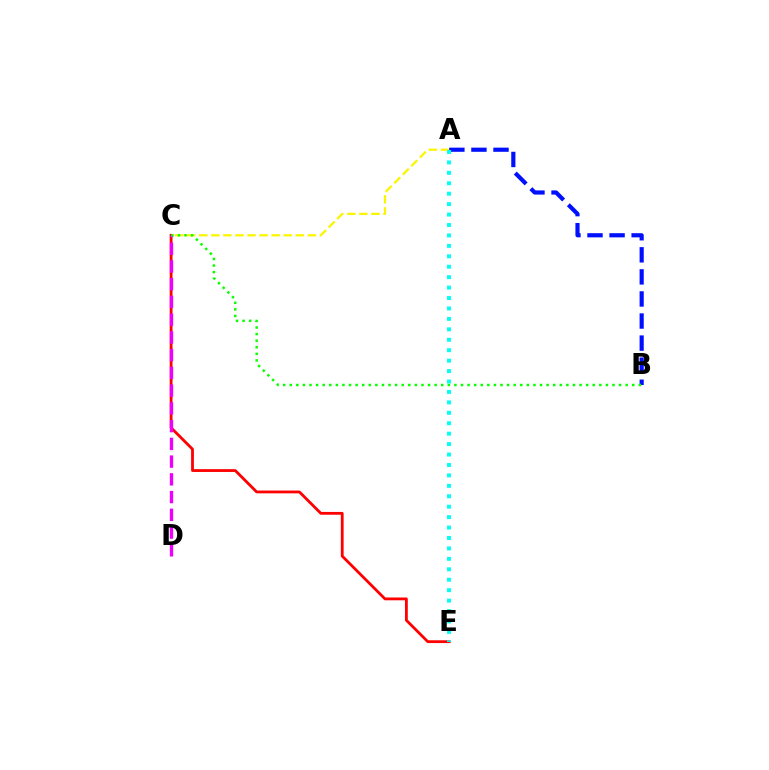{('C', 'E'): [{'color': '#ff0000', 'line_style': 'solid', 'thickness': 2.01}], ('A', 'C'): [{'color': '#fcf500', 'line_style': 'dashed', 'thickness': 1.64}], ('A', 'B'): [{'color': '#0010ff', 'line_style': 'dashed', 'thickness': 3.0}], ('C', 'D'): [{'color': '#ee00ff', 'line_style': 'dashed', 'thickness': 2.41}], ('A', 'E'): [{'color': '#00fff6', 'line_style': 'dotted', 'thickness': 2.83}], ('B', 'C'): [{'color': '#08ff00', 'line_style': 'dotted', 'thickness': 1.79}]}